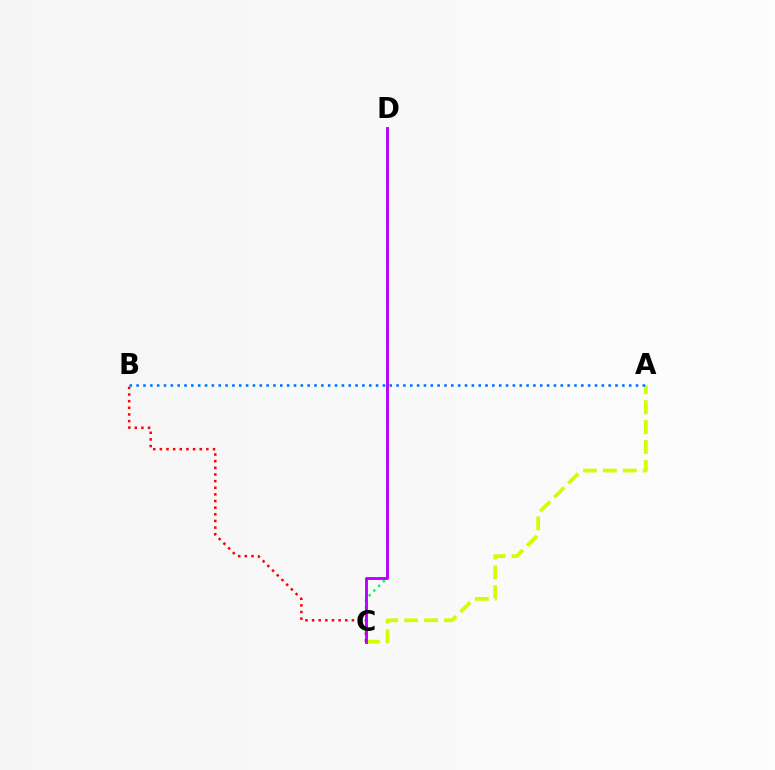{('C', 'D'): [{'color': '#00ff5c', 'line_style': 'dotted', 'thickness': 1.81}, {'color': '#b900ff', 'line_style': 'solid', 'thickness': 2.08}], ('B', 'C'): [{'color': '#ff0000', 'line_style': 'dotted', 'thickness': 1.8}], ('A', 'C'): [{'color': '#d1ff00', 'line_style': 'dashed', 'thickness': 2.7}], ('A', 'B'): [{'color': '#0074ff', 'line_style': 'dotted', 'thickness': 1.86}]}